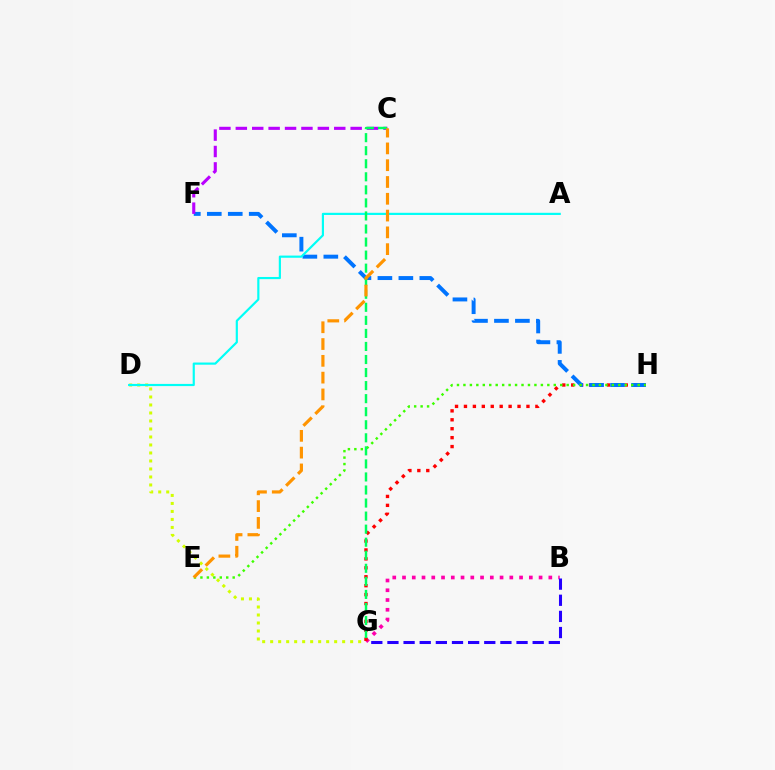{('D', 'G'): [{'color': '#d1ff00', 'line_style': 'dotted', 'thickness': 2.17}], ('B', 'G'): [{'color': '#ff00ac', 'line_style': 'dotted', 'thickness': 2.65}, {'color': '#2500ff', 'line_style': 'dashed', 'thickness': 2.19}], ('G', 'H'): [{'color': '#ff0000', 'line_style': 'dotted', 'thickness': 2.43}], ('F', 'H'): [{'color': '#0074ff', 'line_style': 'dashed', 'thickness': 2.85}], ('E', 'H'): [{'color': '#3dff00', 'line_style': 'dotted', 'thickness': 1.75}], ('C', 'F'): [{'color': '#b900ff', 'line_style': 'dashed', 'thickness': 2.23}], ('A', 'D'): [{'color': '#00fff6', 'line_style': 'solid', 'thickness': 1.57}], ('C', 'G'): [{'color': '#00ff5c', 'line_style': 'dashed', 'thickness': 1.77}], ('C', 'E'): [{'color': '#ff9400', 'line_style': 'dashed', 'thickness': 2.28}]}